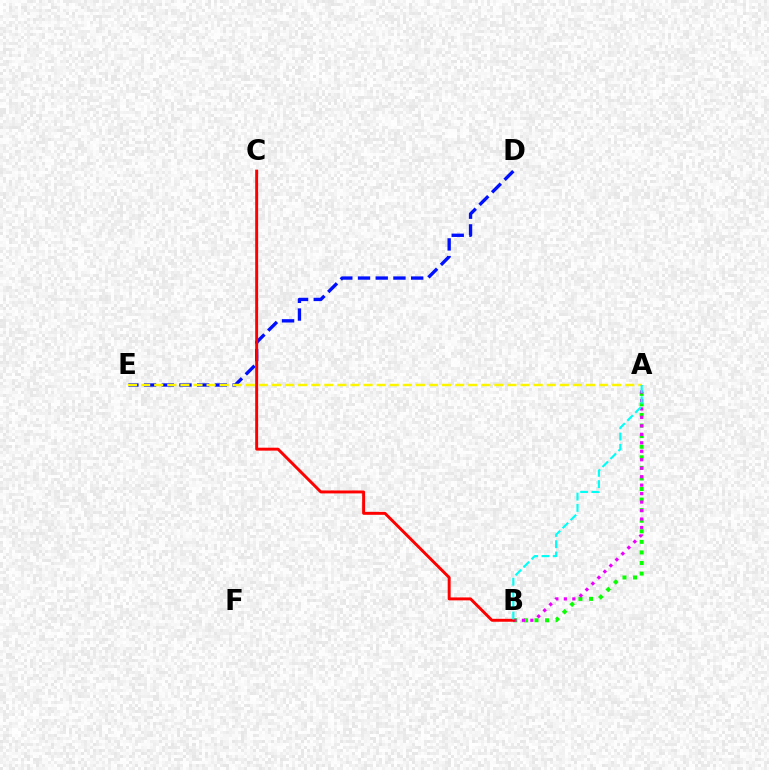{('D', 'E'): [{'color': '#0010ff', 'line_style': 'dashed', 'thickness': 2.41}], ('A', 'B'): [{'color': '#08ff00', 'line_style': 'dotted', 'thickness': 2.87}, {'color': '#ee00ff', 'line_style': 'dotted', 'thickness': 2.3}, {'color': '#00fff6', 'line_style': 'dashed', 'thickness': 1.53}], ('A', 'E'): [{'color': '#fcf500', 'line_style': 'dashed', 'thickness': 1.78}], ('B', 'C'): [{'color': '#ff0000', 'line_style': 'solid', 'thickness': 2.12}]}